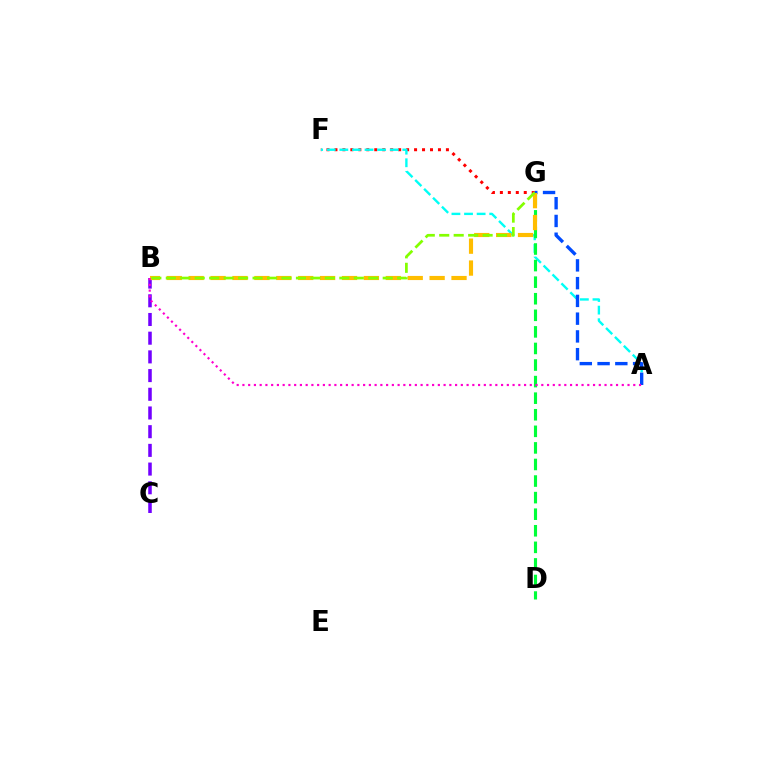{('B', 'C'): [{'color': '#7200ff', 'line_style': 'dashed', 'thickness': 2.54}], ('F', 'G'): [{'color': '#ff0000', 'line_style': 'dotted', 'thickness': 2.16}], ('A', 'F'): [{'color': '#00fff6', 'line_style': 'dashed', 'thickness': 1.71}], ('D', 'G'): [{'color': '#00ff39', 'line_style': 'dashed', 'thickness': 2.25}], ('A', 'G'): [{'color': '#004bff', 'line_style': 'dashed', 'thickness': 2.41}], ('B', 'G'): [{'color': '#ffbd00', 'line_style': 'dashed', 'thickness': 2.98}, {'color': '#84ff00', 'line_style': 'dashed', 'thickness': 1.96}], ('A', 'B'): [{'color': '#ff00cf', 'line_style': 'dotted', 'thickness': 1.56}]}